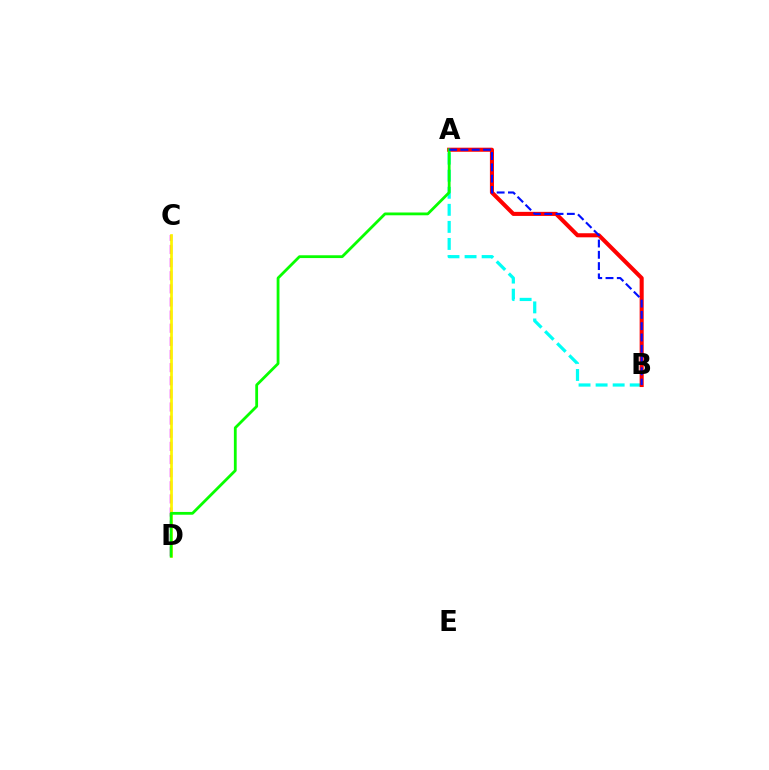{('A', 'B'): [{'color': '#00fff6', 'line_style': 'dashed', 'thickness': 2.32}, {'color': '#ff0000', 'line_style': 'solid', 'thickness': 2.93}, {'color': '#0010ff', 'line_style': 'dashed', 'thickness': 1.53}], ('C', 'D'): [{'color': '#ee00ff', 'line_style': 'dashed', 'thickness': 1.78}, {'color': '#fcf500', 'line_style': 'solid', 'thickness': 1.96}], ('A', 'D'): [{'color': '#08ff00', 'line_style': 'solid', 'thickness': 2.01}]}